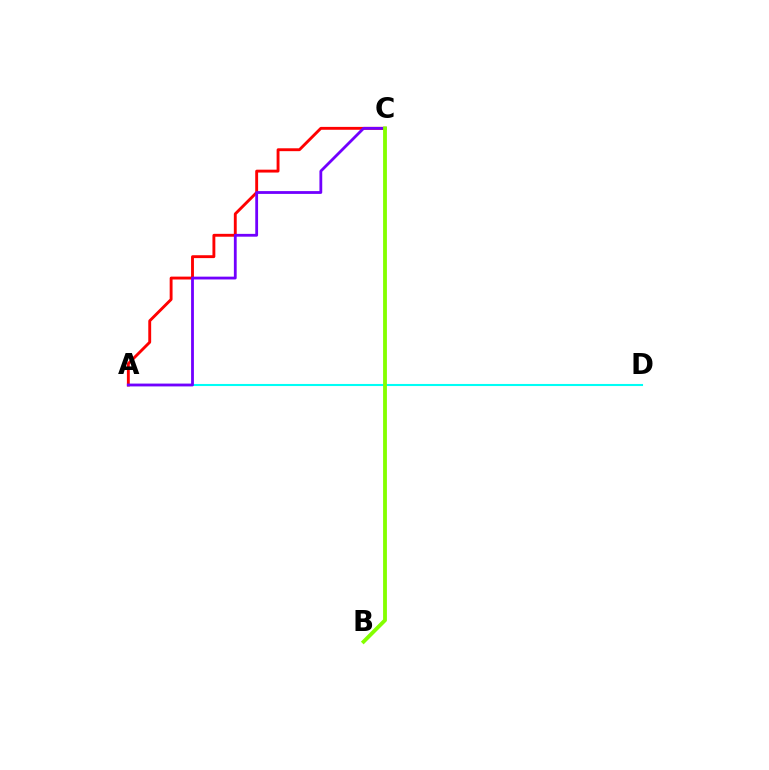{('A', 'D'): [{'color': '#00fff6', 'line_style': 'solid', 'thickness': 1.5}], ('A', 'C'): [{'color': '#ff0000', 'line_style': 'solid', 'thickness': 2.07}, {'color': '#7200ff', 'line_style': 'solid', 'thickness': 2.02}], ('B', 'C'): [{'color': '#84ff00', 'line_style': 'solid', 'thickness': 2.75}]}